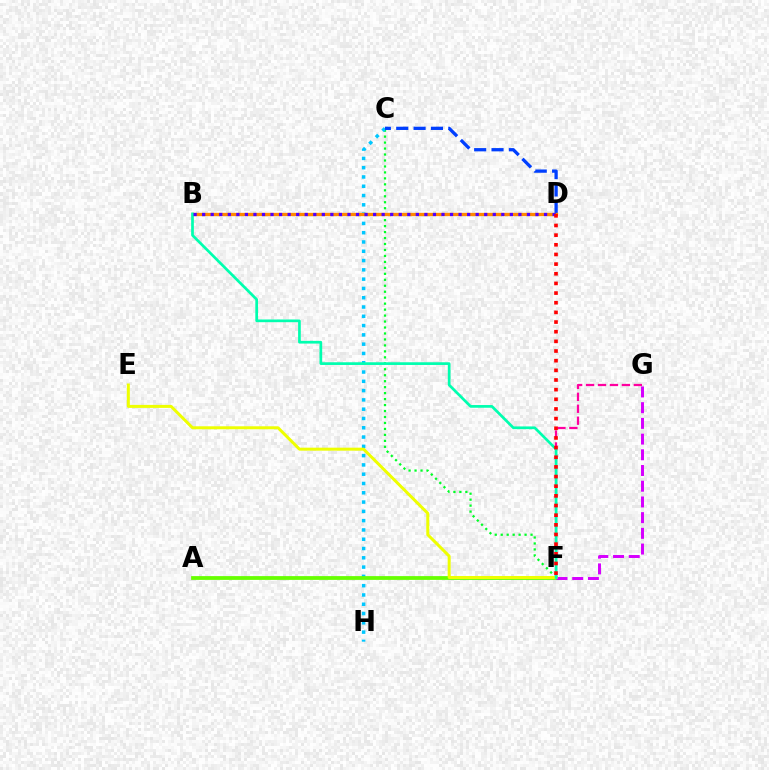{('C', 'F'): [{'color': '#00ff27', 'line_style': 'dotted', 'thickness': 1.62}], ('C', 'H'): [{'color': '#00c7ff', 'line_style': 'dotted', 'thickness': 2.52}], ('F', 'G'): [{'color': '#ff00a0', 'line_style': 'dashed', 'thickness': 1.62}, {'color': '#d600ff', 'line_style': 'dashed', 'thickness': 2.13}], ('A', 'F'): [{'color': '#66ff00', 'line_style': 'solid', 'thickness': 2.72}], ('E', 'F'): [{'color': '#eeff00', 'line_style': 'solid', 'thickness': 2.15}], ('C', 'D'): [{'color': '#003fff', 'line_style': 'dashed', 'thickness': 2.36}], ('B', 'D'): [{'color': '#ff8800', 'line_style': 'solid', 'thickness': 2.37}, {'color': '#4f00ff', 'line_style': 'dotted', 'thickness': 2.32}], ('B', 'F'): [{'color': '#00ffaf', 'line_style': 'solid', 'thickness': 1.95}], ('D', 'F'): [{'color': '#ff0000', 'line_style': 'dotted', 'thickness': 2.62}]}